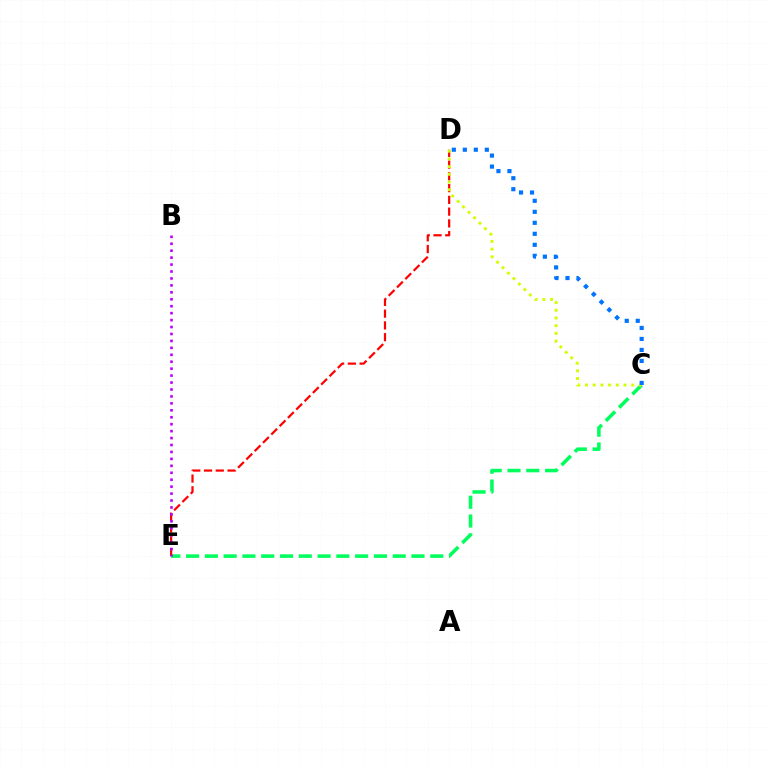{('C', 'E'): [{'color': '#00ff5c', 'line_style': 'dashed', 'thickness': 2.55}], ('D', 'E'): [{'color': '#ff0000', 'line_style': 'dashed', 'thickness': 1.6}], ('B', 'E'): [{'color': '#b900ff', 'line_style': 'dotted', 'thickness': 1.89}], ('C', 'D'): [{'color': '#d1ff00', 'line_style': 'dotted', 'thickness': 2.1}, {'color': '#0074ff', 'line_style': 'dotted', 'thickness': 2.99}]}